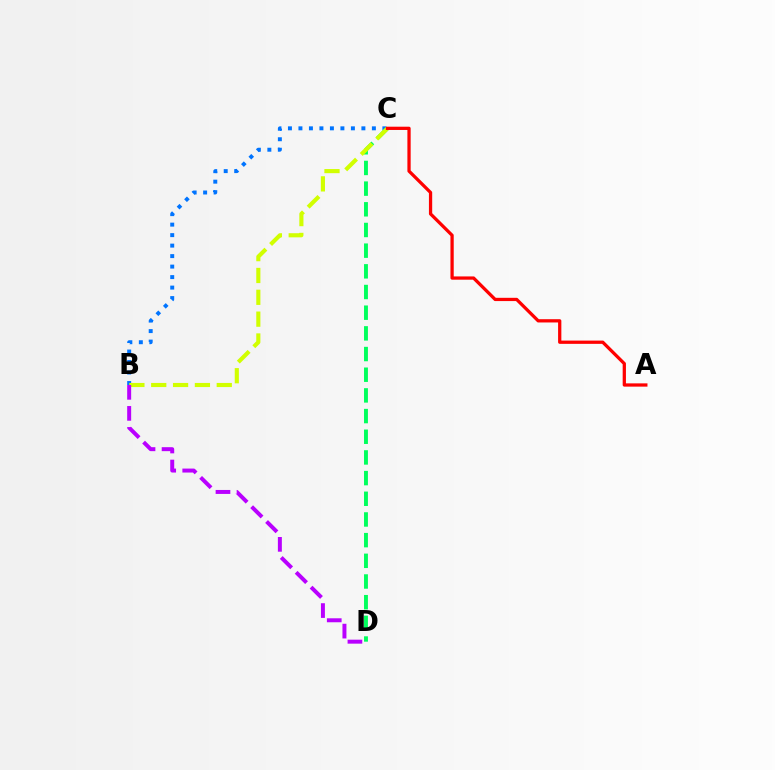{('B', 'C'): [{'color': '#0074ff', 'line_style': 'dotted', 'thickness': 2.85}, {'color': '#d1ff00', 'line_style': 'dashed', 'thickness': 2.97}], ('C', 'D'): [{'color': '#00ff5c', 'line_style': 'dashed', 'thickness': 2.81}], ('B', 'D'): [{'color': '#b900ff', 'line_style': 'dashed', 'thickness': 2.86}], ('A', 'C'): [{'color': '#ff0000', 'line_style': 'solid', 'thickness': 2.35}]}